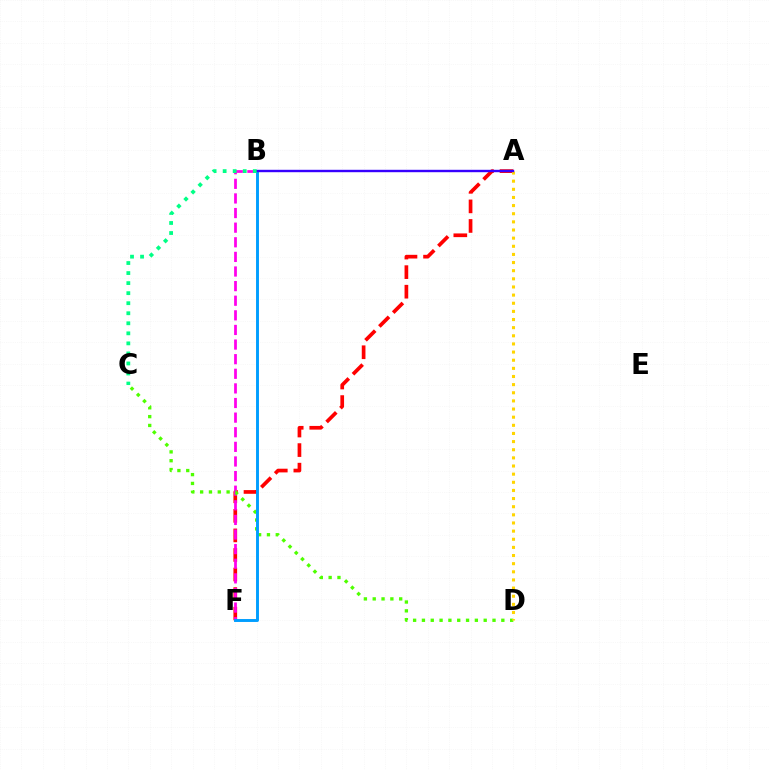{('A', 'F'): [{'color': '#ff0000', 'line_style': 'dashed', 'thickness': 2.66}], ('B', 'F'): [{'color': '#ff00ed', 'line_style': 'dashed', 'thickness': 1.99}, {'color': '#009eff', 'line_style': 'solid', 'thickness': 2.11}], ('C', 'D'): [{'color': '#4fff00', 'line_style': 'dotted', 'thickness': 2.4}], ('A', 'D'): [{'color': '#ffd500', 'line_style': 'dotted', 'thickness': 2.21}], ('A', 'B'): [{'color': '#3700ff', 'line_style': 'solid', 'thickness': 1.73}], ('B', 'C'): [{'color': '#00ff86', 'line_style': 'dotted', 'thickness': 2.73}]}